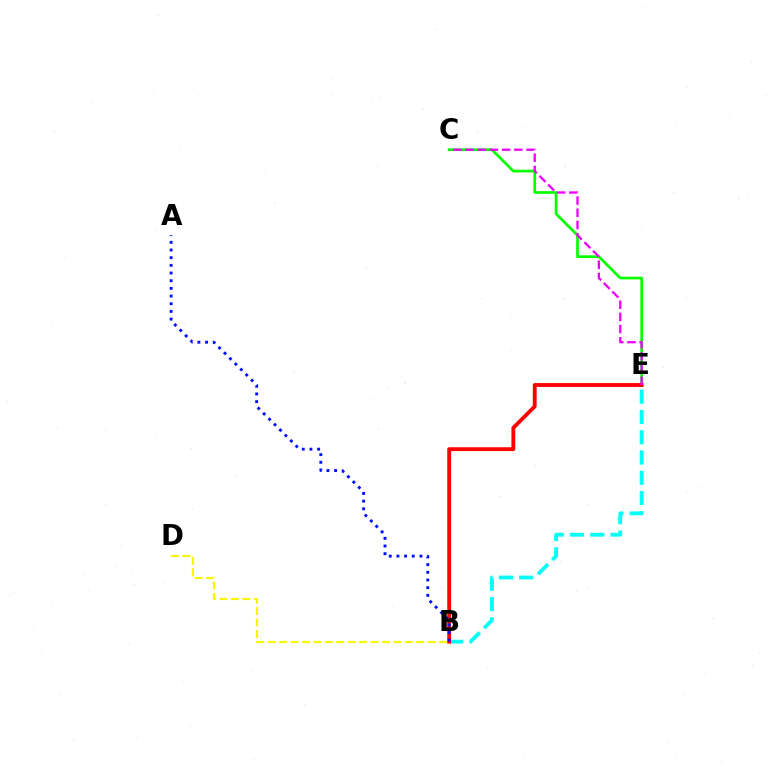{('C', 'E'): [{'color': '#08ff00', 'line_style': 'solid', 'thickness': 1.95}, {'color': '#ee00ff', 'line_style': 'dashed', 'thickness': 1.66}], ('B', 'E'): [{'color': '#00fff6', 'line_style': 'dashed', 'thickness': 2.75}, {'color': '#ff0000', 'line_style': 'solid', 'thickness': 2.77}], ('B', 'D'): [{'color': '#fcf500', 'line_style': 'dashed', 'thickness': 1.55}], ('A', 'B'): [{'color': '#0010ff', 'line_style': 'dotted', 'thickness': 2.09}]}